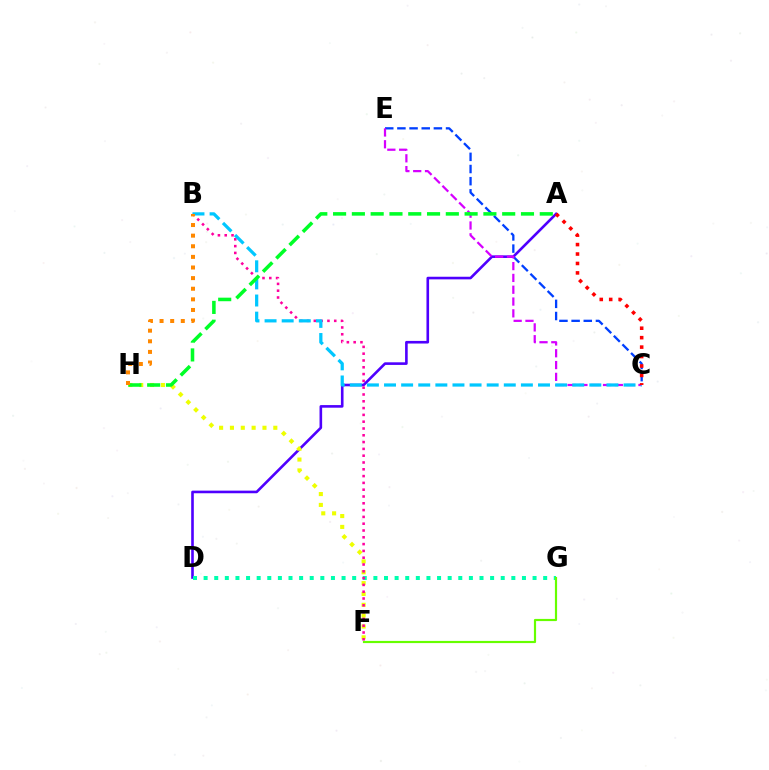{('C', 'E'): [{'color': '#003fff', 'line_style': 'dashed', 'thickness': 1.65}, {'color': '#d600ff', 'line_style': 'dashed', 'thickness': 1.6}], ('A', 'D'): [{'color': '#4f00ff', 'line_style': 'solid', 'thickness': 1.88}], ('F', 'H'): [{'color': '#eeff00', 'line_style': 'dotted', 'thickness': 2.95}], ('D', 'G'): [{'color': '#00ffaf', 'line_style': 'dotted', 'thickness': 2.88}], ('B', 'F'): [{'color': '#ff00a0', 'line_style': 'dotted', 'thickness': 1.85}], ('B', 'C'): [{'color': '#00c7ff', 'line_style': 'dashed', 'thickness': 2.32}], ('F', 'G'): [{'color': '#66ff00', 'line_style': 'solid', 'thickness': 1.57}], ('A', 'H'): [{'color': '#00ff27', 'line_style': 'dashed', 'thickness': 2.55}], ('A', 'C'): [{'color': '#ff0000', 'line_style': 'dotted', 'thickness': 2.57}], ('B', 'H'): [{'color': '#ff8800', 'line_style': 'dotted', 'thickness': 2.88}]}